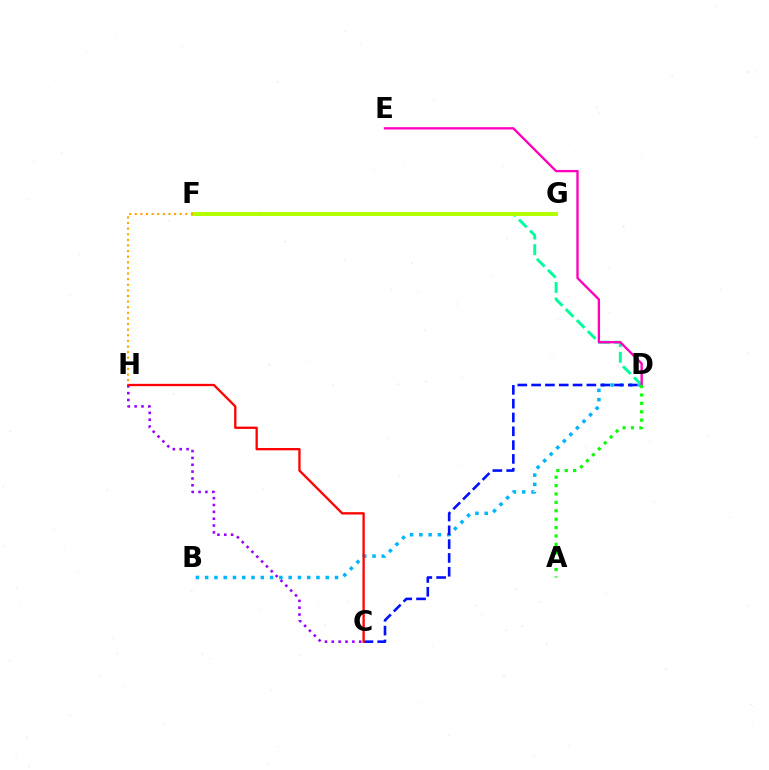{('B', 'D'): [{'color': '#00b5ff', 'line_style': 'dotted', 'thickness': 2.52}], ('D', 'F'): [{'color': '#00ff9d', 'line_style': 'dashed', 'thickness': 2.11}], ('F', 'G'): [{'color': '#b3ff00', 'line_style': 'solid', 'thickness': 2.92}], ('D', 'E'): [{'color': '#ff00bd', 'line_style': 'solid', 'thickness': 1.68}], ('A', 'D'): [{'color': '#08ff00', 'line_style': 'dotted', 'thickness': 2.28}], ('C', 'D'): [{'color': '#0010ff', 'line_style': 'dashed', 'thickness': 1.88}], ('C', 'H'): [{'color': '#9b00ff', 'line_style': 'dotted', 'thickness': 1.86}, {'color': '#ff0000', 'line_style': 'solid', 'thickness': 1.66}], ('F', 'H'): [{'color': '#ffa500', 'line_style': 'dotted', 'thickness': 1.52}]}